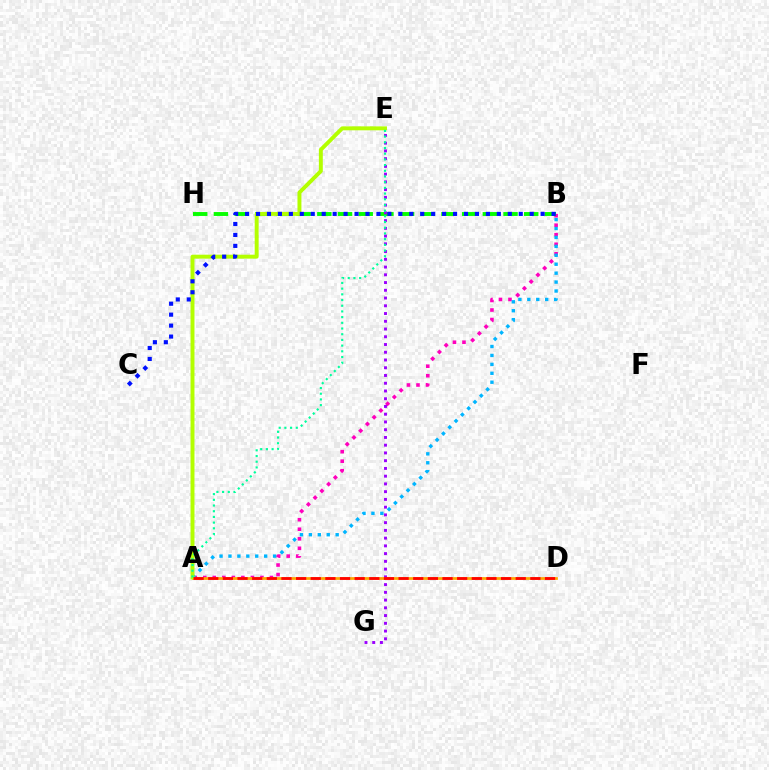{('A', 'B'): [{'color': '#ff00bd', 'line_style': 'dotted', 'thickness': 2.59}, {'color': '#00b5ff', 'line_style': 'dotted', 'thickness': 2.43}], ('B', 'H'): [{'color': '#08ff00', 'line_style': 'dashed', 'thickness': 2.81}], ('E', 'G'): [{'color': '#9b00ff', 'line_style': 'dotted', 'thickness': 2.1}], ('A', 'D'): [{'color': '#ffa500', 'line_style': 'solid', 'thickness': 1.98}, {'color': '#ff0000', 'line_style': 'dashed', 'thickness': 1.99}], ('A', 'E'): [{'color': '#b3ff00', 'line_style': 'solid', 'thickness': 2.83}, {'color': '#00ff9d', 'line_style': 'dotted', 'thickness': 1.55}], ('B', 'C'): [{'color': '#0010ff', 'line_style': 'dotted', 'thickness': 2.97}]}